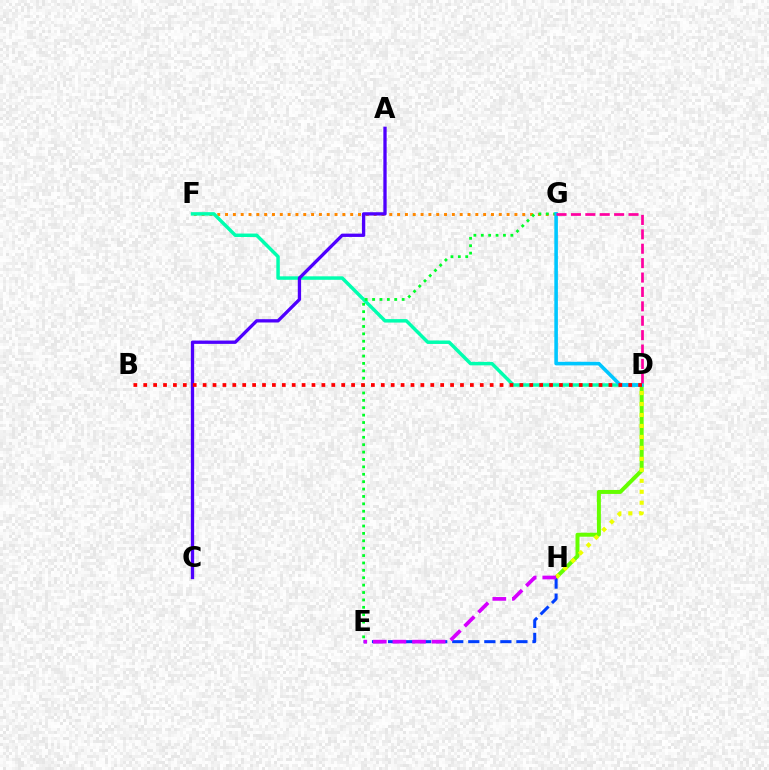{('D', 'H'): [{'color': '#66ff00', 'line_style': 'solid', 'thickness': 2.87}, {'color': '#eeff00', 'line_style': 'dotted', 'thickness': 2.98}], ('F', 'G'): [{'color': '#ff8800', 'line_style': 'dotted', 'thickness': 2.12}], ('D', 'F'): [{'color': '#00ffaf', 'line_style': 'solid', 'thickness': 2.49}], ('E', 'H'): [{'color': '#003fff', 'line_style': 'dashed', 'thickness': 2.18}, {'color': '#d600ff', 'line_style': 'dashed', 'thickness': 2.66}], ('E', 'G'): [{'color': '#00ff27', 'line_style': 'dotted', 'thickness': 2.01}], ('A', 'C'): [{'color': '#4f00ff', 'line_style': 'solid', 'thickness': 2.38}], ('D', 'G'): [{'color': '#00c7ff', 'line_style': 'solid', 'thickness': 2.58}, {'color': '#ff00a0', 'line_style': 'dashed', 'thickness': 1.96}], ('B', 'D'): [{'color': '#ff0000', 'line_style': 'dotted', 'thickness': 2.69}]}